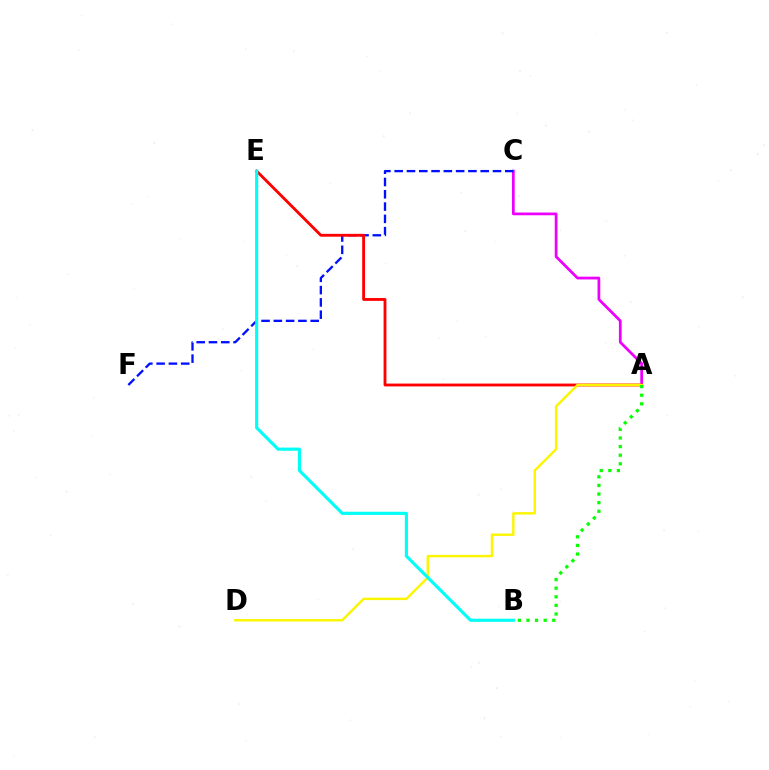{('A', 'C'): [{'color': '#ee00ff', 'line_style': 'solid', 'thickness': 1.98}], ('C', 'F'): [{'color': '#0010ff', 'line_style': 'dashed', 'thickness': 1.67}], ('A', 'E'): [{'color': '#ff0000', 'line_style': 'solid', 'thickness': 2.05}], ('A', 'D'): [{'color': '#fcf500', 'line_style': 'solid', 'thickness': 1.74}], ('B', 'E'): [{'color': '#00fff6', 'line_style': 'solid', 'thickness': 2.25}], ('A', 'B'): [{'color': '#08ff00', 'line_style': 'dotted', 'thickness': 2.34}]}